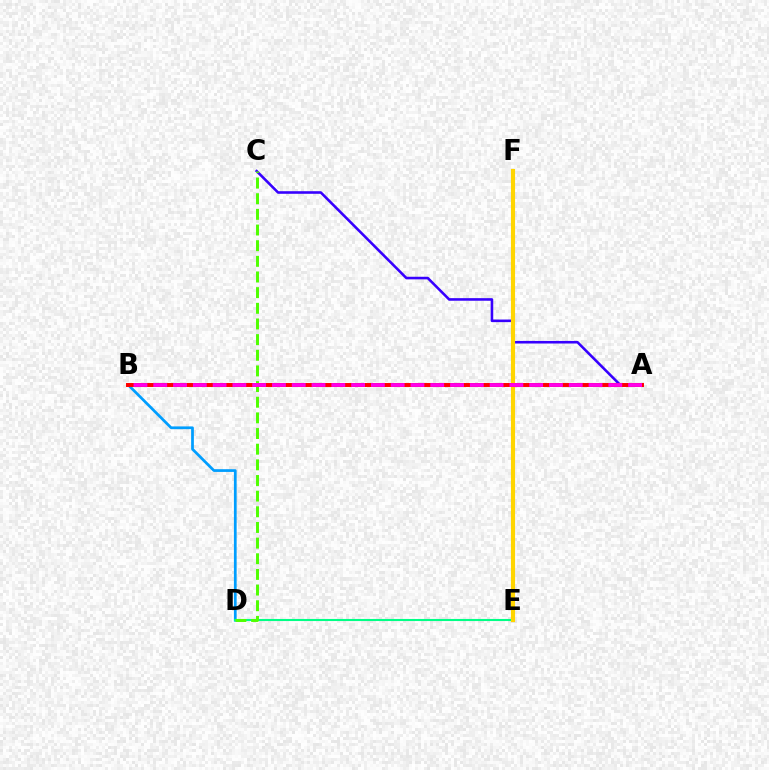{('B', 'D'): [{'color': '#009eff', 'line_style': 'solid', 'thickness': 1.97}], ('D', 'E'): [{'color': '#00ff86', 'line_style': 'solid', 'thickness': 1.51}], ('A', 'C'): [{'color': '#3700ff', 'line_style': 'solid', 'thickness': 1.86}], ('E', 'F'): [{'color': '#ffd500', 'line_style': 'solid', 'thickness': 2.97}], ('C', 'D'): [{'color': '#4fff00', 'line_style': 'dashed', 'thickness': 2.13}], ('A', 'B'): [{'color': '#ff0000', 'line_style': 'solid', 'thickness': 2.84}, {'color': '#ff00ed', 'line_style': 'dashed', 'thickness': 2.69}]}